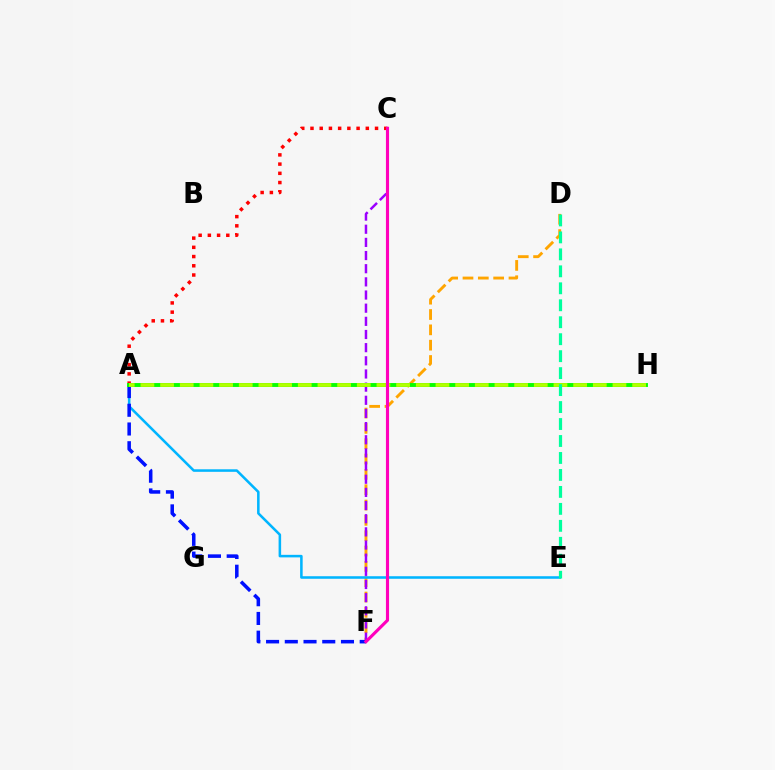{('D', 'F'): [{'color': '#ffa500', 'line_style': 'dashed', 'thickness': 2.08}], ('A', 'E'): [{'color': '#00b5ff', 'line_style': 'solid', 'thickness': 1.83}], ('A', 'F'): [{'color': '#0010ff', 'line_style': 'dashed', 'thickness': 2.54}], ('A', 'C'): [{'color': '#ff0000', 'line_style': 'dotted', 'thickness': 2.51}], ('C', 'F'): [{'color': '#9b00ff', 'line_style': 'dashed', 'thickness': 1.79}, {'color': '#ff00bd', 'line_style': 'solid', 'thickness': 2.25}], ('A', 'H'): [{'color': '#08ff00', 'line_style': 'solid', 'thickness': 2.81}, {'color': '#b3ff00', 'line_style': 'dashed', 'thickness': 2.67}], ('D', 'E'): [{'color': '#00ff9d', 'line_style': 'dashed', 'thickness': 2.31}]}